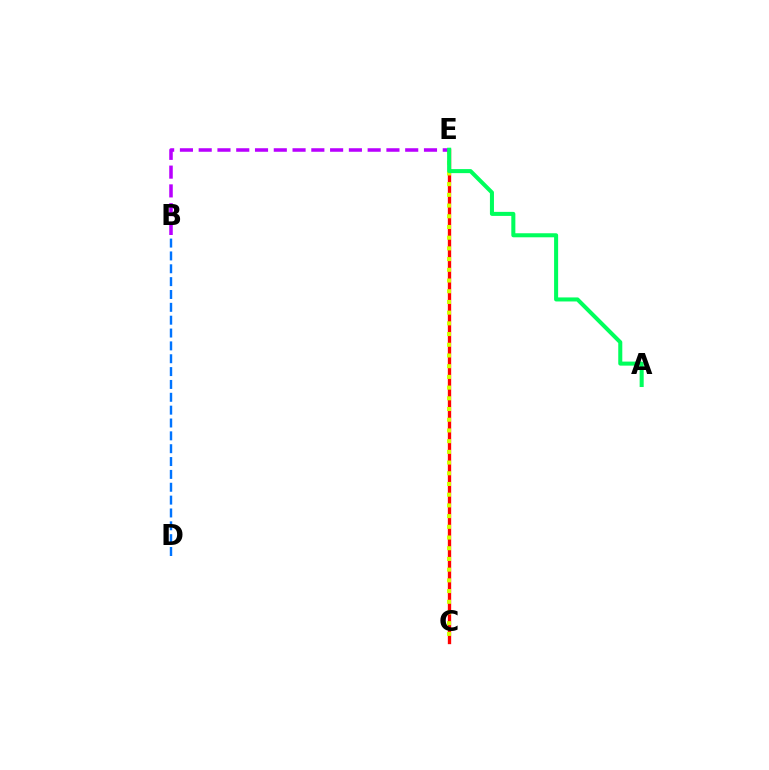{('C', 'E'): [{'color': '#ff0000', 'line_style': 'solid', 'thickness': 2.4}, {'color': '#d1ff00', 'line_style': 'dotted', 'thickness': 2.91}], ('B', 'E'): [{'color': '#b900ff', 'line_style': 'dashed', 'thickness': 2.55}], ('B', 'D'): [{'color': '#0074ff', 'line_style': 'dashed', 'thickness': 1.75}], ('A', 'E'): [{'color': '#00ff5c', 'line_style': 'solid', 'thickness': 2.91}]}